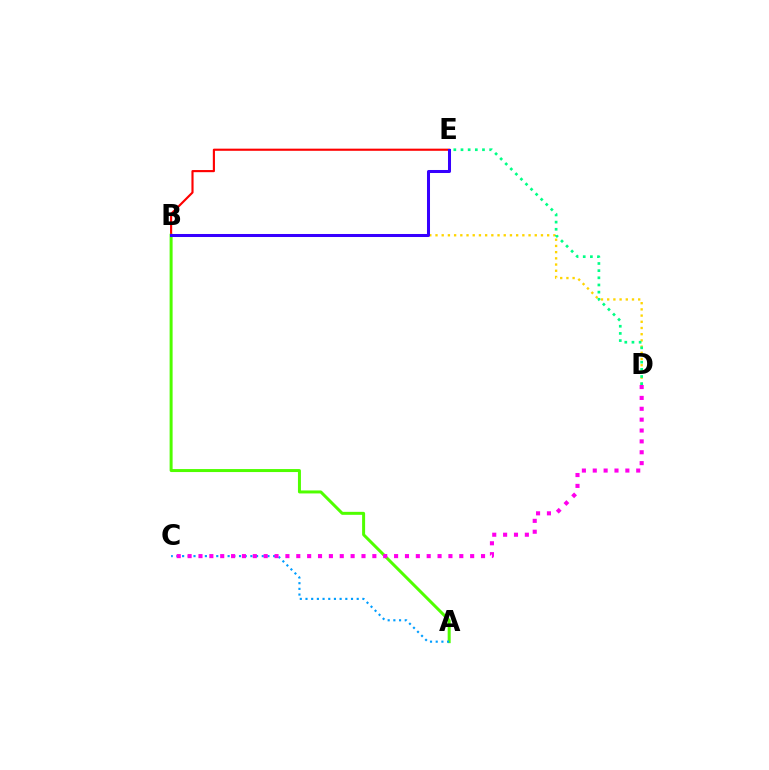{('B', 'D'): [{'color': '#ffd500', 'line_style': 'dotted', 'thickness': 1.69}], ('B', 'E'): [{'color': '#ff0000', 'line_style': 'solid', 'thickness': 1.54}, {'color': '#3700ff', 'line_style': 'solid', 'thickness': 2.17}], ('D', 'E'): [{'color': '#00ff86', 'line_style': 'dotted', 'thickness': 1.95}], ('A', 'B'): [{'color': '#4fff00', 'line_style': 'solid', 'thickness': 2.15}], ('A', 'C'): [{'color': '#009eff', 'line_style': 'dotted', 'thickness': 1.55}], ('C', 'D'): [{'color': '#ff00ed', 'line_style': 'dotted', 'thickness': 2.95}]}